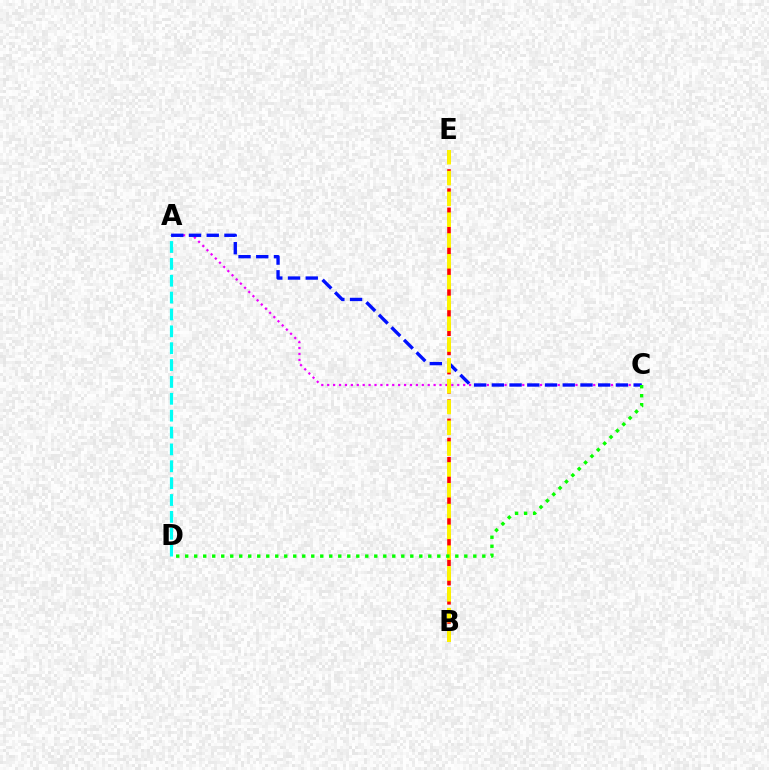{('A', 'D'): [{'color': '#00fff6', 'line_style': 'dashed', 'thickness': 2.29}], ('B', 'E'): [{'color': '#ff0000', 'line_style': 'dashed', 'thickness': 2.61}, {'color': '#fcf500', 'line_style': 'dashed', 'thickness': 2.83}], ('A', 'C'): [{'color': '#ee00ff', 'line_style': 'dotted', 'thickness': 1.61}, {'color': '#0010ff', 'line_style': 'dashed', 'thickness': 2.41}], ('C', 'D'): [{'color': '#08ff00', 'line_style': 'dotted', 'thickness': 2.45}]}